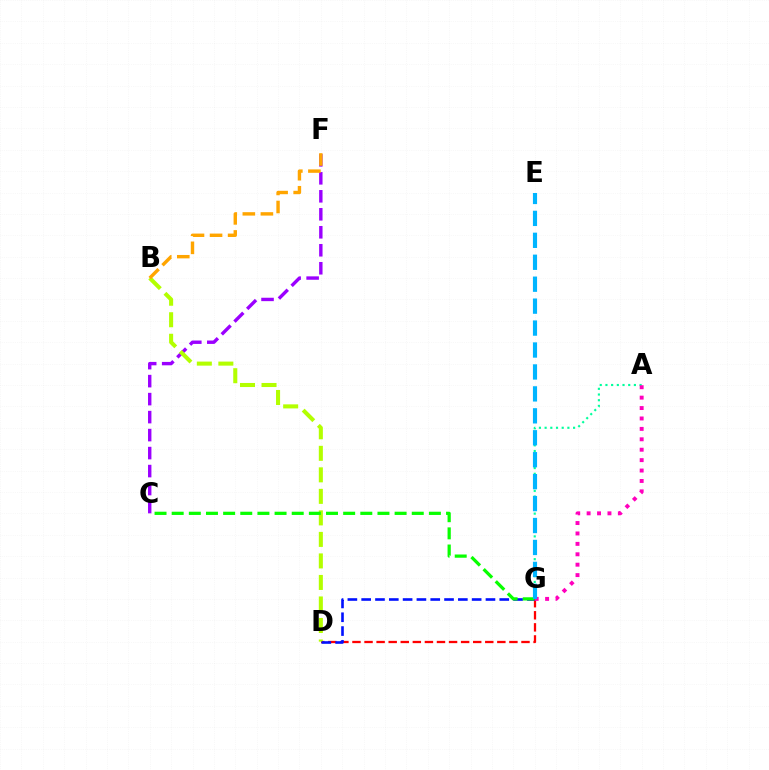{('D', 'G'): [{'color': '#ff0000', 'line_style': 'dashed', 'thickness': 1.64}, {'color': '#0010ff', 'line_style': 'dashed', 'thickness': 1.88}], ('C', 'F'): [{'color': '#9b00ff', 'line_style': 'dashed', 'thickness': 2.44}], ('B', 'D'): [{'color': '#b3ff00', 'line_style': 'dashed', 'thickness': 2.92}], ('C', 'G'): [{'color': '#08ff00', 'line_style': 'dashed', 'thickness': 2.33}], ('A', 'G'): [{'color': '#00ff9d', 'line_style': 'dotted', 'thickness': 1.55}, {'color': '#ff00bd', 'line_style': 'dotted', 'thickness': 2.83}], ('E', 'G'): [{'color': '#00b5ff', 'line_style': 'dashed', 'thickness': 2.98}], ('B', 'F'): [{'color': '#ffa500', 'line_style': 'dashed', 'thickness': 2.45}]}